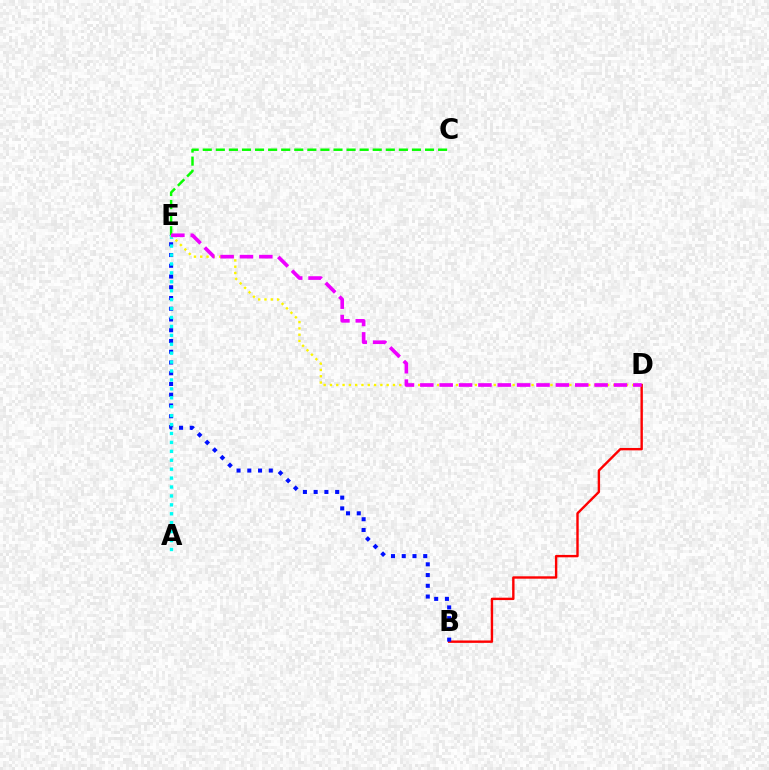{('B', 'D'): [{'color': '#ff0000', 'line_style': 'solid', 'thickness': 1.72}], ('B', 'E'): [{'color': '#0010ff', 'line_style': 'dotted', 'thickness': 2.92}], ('C', 'E'): [{'color': '#08ff00', 'line_style': 'dashed', 'thickness': 1.78}], ('A', 'E'): [{'color': '#00fff6', 'line_style': 'dotted', 'thickness': 2.42}], ('D', 'E'): [{'color': '#fcf500', 'line_style': 'dotted', 'thickness': 1.71}, {'color': '#ee00ff', 'line_style': 'dashed', 'thickness': 2.63}]}